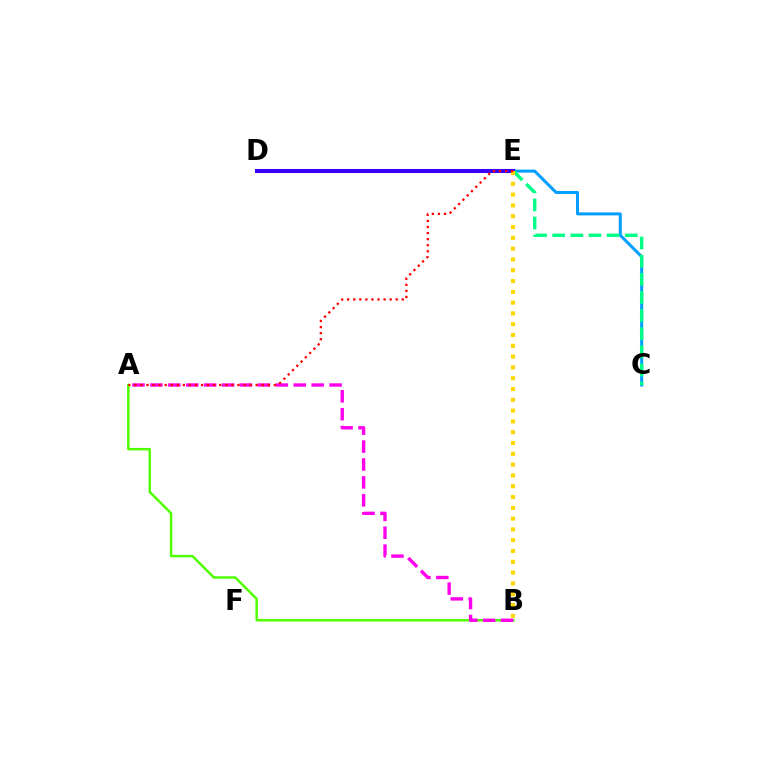{('A', 'B'): [{'color': '#4fff00', 'line_style': 'solid', 'thickness': 1.78}, {'color': '#ff00ed', 'line_style': 'dashed', 'thickness': 2.43}], ('C', 'E'): [{'color': '#009eff', 'line_style': 'solid', 'thickness': 2.16}, {'color': '#00ff86', 'line_style': 'dashed', 'thickness': 2.46}], ('D', 'E'): [{'color': '#3700ff', 'line_style': 'solid', 'thickness': 2.9}], ('B', 'E'): [{'color': '#ffd500', 'line_style': 'dotted', 'thickness': 2.93}], ('A', 'E'): [{'color': '#ff0000', 'line_style': 'dotted', 'thickness': 1.65}]}